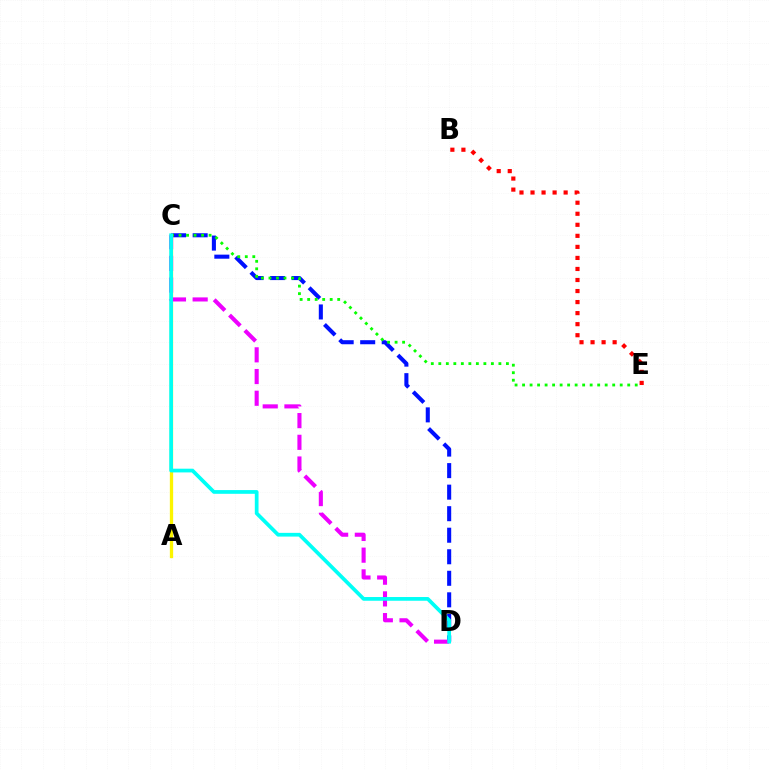{('C', 'D'): [{'color': '#0010ff', 'line_style': 'dashed', 'thickness': 2.93}, {'color': '#ee00ff', 'line_style': 'dashed', 'thickness': 2.95}, {'color': '#00fff6', 'line_style': 'solid', 'thickness': 2.68}], ('A', 'C'): [{'color': '#fcf500', 'line_style': 'solid', 'thickness': 2.37}], ('B', 'E'): [{'color': '#ff0000', 'line_style': 'dotted', 'thickness': 3.0}], ('C', 'E'): [{'color': '#08ff00', 'line_style': 'dotted', 'thickness': 2.04}]}